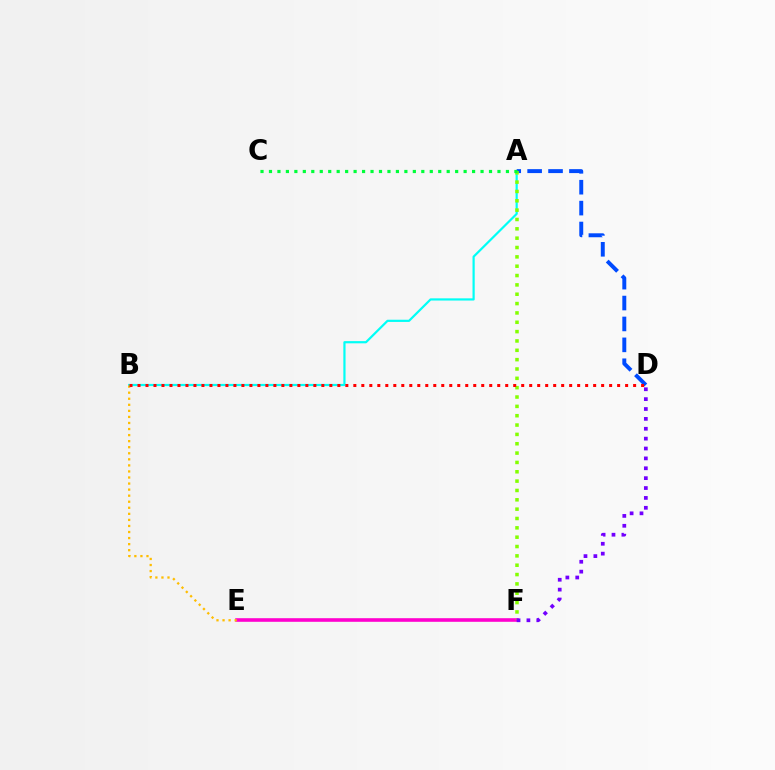{('A', 'B'): [{'color': '#00fff6', 'line_style': 'solid', 'thickness': 1.58}], ('E', 'F'): [{'color': '#ff00cf', 'line_style': 'solid', 'thickness': 2.59}], ('B', 'E'): [{'color': '#ffbd00', 'line_style': 'dotted', 'thickness': 1.65}], ('A', 'D'): [{'color': '#004bff', 'line_style': 'dashed', 'thickness': 2.84}], ('A', 'F'): [{'color': '#84ff00', 'line_style': 'dotted', 'thickness': 2.54}], ('D', 'F'): [{'color': '#7200ff', 'line_style': 'dotted', 'thickness': 2.68}], ('A', 'C'): [{'color': '#00ff39', 'line_style': 'dotted', 'thickness': 2.3}], ('B', 'D'): [{'color': '#ff0000', 'line_style': 'dotted', 'thickness': 2.17}]}